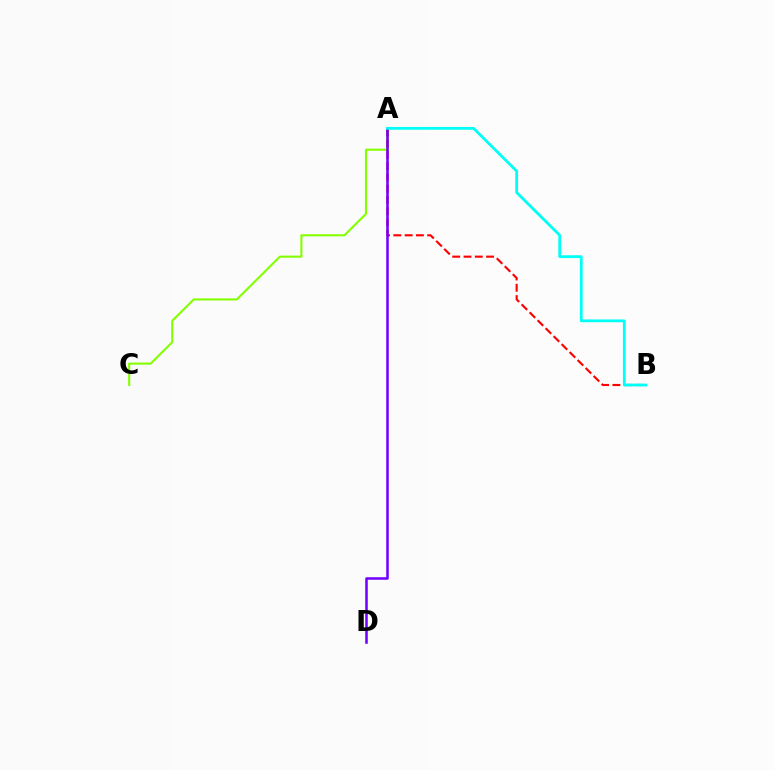{('A', 'C'): [{'color': '#84ff00', 'line_style': 'solid', 'thickness': 1.51}], ('A', 'B'): [{'color': '#ff0000', 'line_style': 'dashed', 'thickness': 1.53}, {'color': '#00fff6', 'line_style': 'solid', 'thickness': 2.01}], ('A', 'D'): [{'color': '#7200ff', 'line_style': 'solid', 'thickness': 1.83}]}